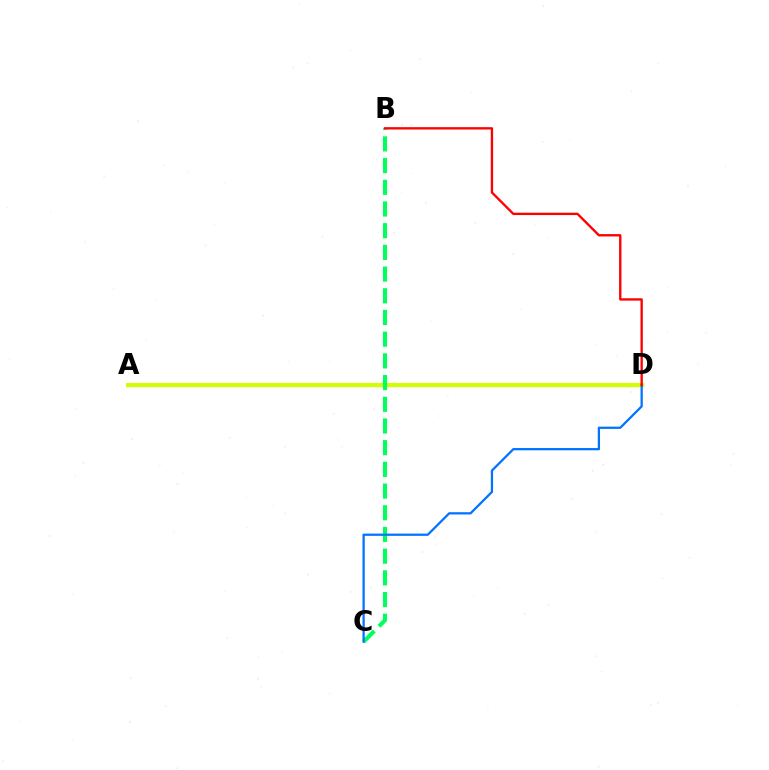{('A', 'D'): [{'color': '#b900ff', 'line_style': 'solid', 'thickness': 2.25}, {'color': '#d1ff00', 'line_style': 'solid', 'thickness': 2.96}], ('B', 'C'): [{'color': '#00ff5c', 'line_style': 'dashed', 'thickness': 2.95}], ('C', 'D'): [{'color': '#0074ff', 'line_style': 'solid', 'thickness': 1.63}], ('B', 'D'): [{'color': '#ff0000', 'line_style': 'solid', 'thickness': 1.69}]}